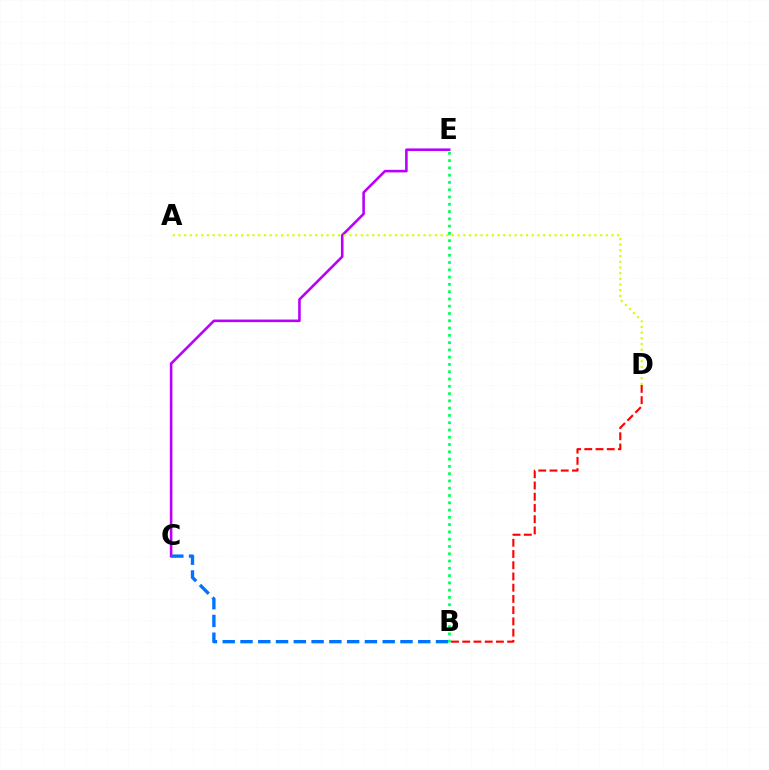{('C', 'E'): [{'color': '#b900ff', 'line_style': 'solid', 'thickness': 1.86}], ('B', 'D'): [{'color': '#ff0000', 'line_style': 'dashed', 'thickness': 1.53}], ('B', 'C'): [{'color': '#0074ff', 'line_style': 'dashed', 'thickness': 2.41}], ('A', 'D'): [{'color': '#d1ff00', 'line_style': 'dotted', 'thickness': 1.55}], ('B', 'E'): [{'color': '#00ff5c', 'line_style': 'dotted', 'thickness': 1.98}]}